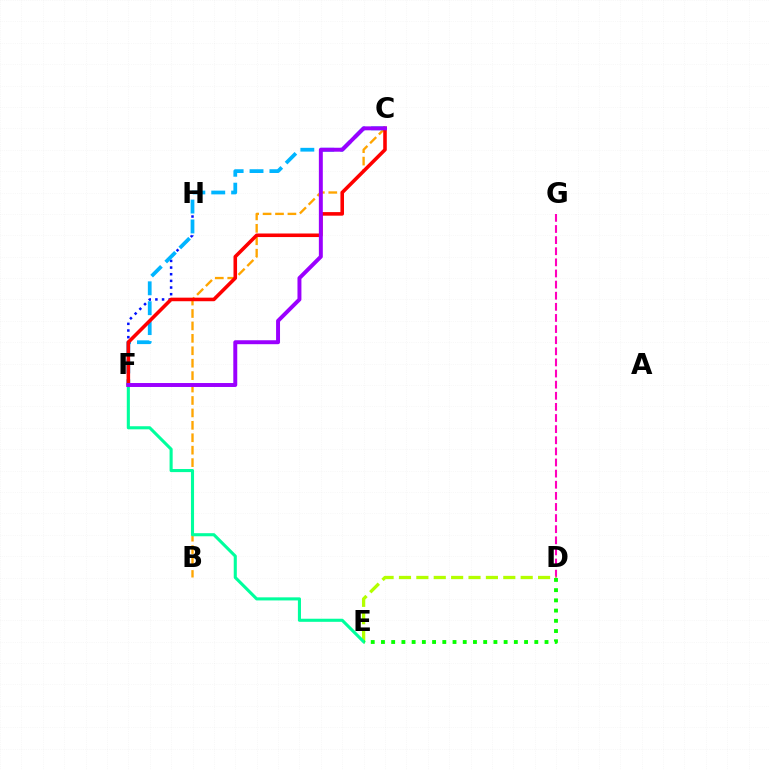{('B', 'C'): [{'color': '#ffa500', 'line_style': 'dashed', 'thickness': 1.69}], ('D', 'G'): [{'color': '#ff00bd', 'line_style': 'dashed', 'thickness': 1.51}], ('D', 'E'): [{'color': '#b3ff00', 'line_style': 'dashed', 'thickness': 2.36}, {'color': '#08ff00', 'line_style': 'dotted', 'thickness': 2.78}], ('F', 'H'): [{'color': '#0010ff', 'line_style': 'dotted', 'thickness': 1.81}], ('C', 'F'): [{'color': '#00b5ff', 'line_style': 'dashed', 'thickness': 2.7}, {'color': '#ff0000', 'line_style': 'solid', 'thickness': 2.57}, {'color': '#9b00ff', 'line_style': 'solid', 'thickness': 2.84}], ('E', 'F'): [{'color': '#00ff9d', 'line_style': 'solid', 'thickness': 2.22}]}